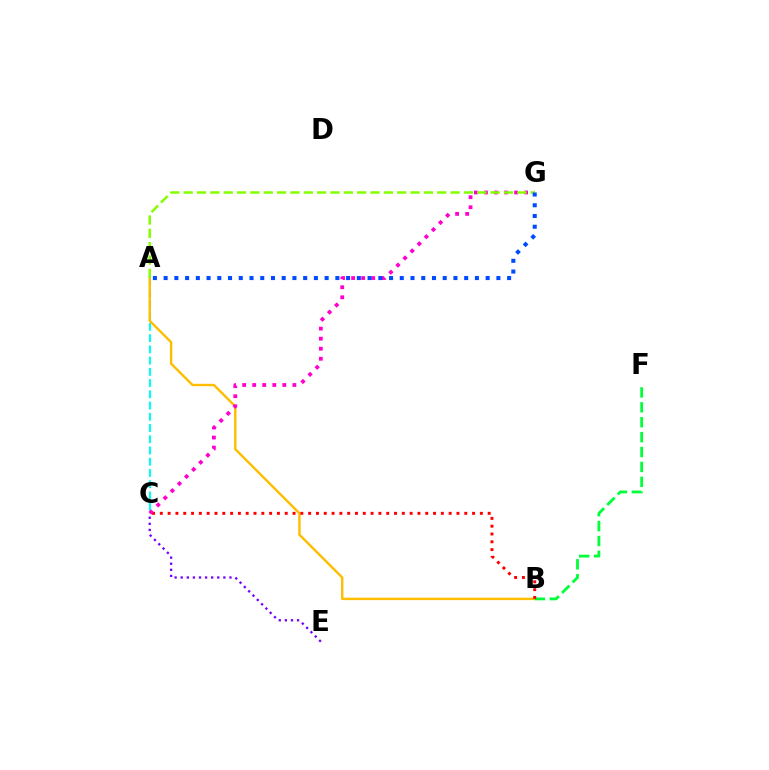{('A', 'C'): [{'color': '#00fff6', 'line_style': 'dashed', 'thickness': 1.53}], ('A', 'B'): [{'color': '#ffbd00', 'line_style': 'solid', 'thickness': 1.73}], ('B', 'F'): [{'color': '#00ff39', 'line_style': 'dashed', 'thickness': 2.02}], ('B', 'C'): [{'color': '#ff0000', 'line_style': 'dotted', 'thickness': 2.12}], ('C', 'G'): [{'color': '#ff00cf', 'line_style': 'dotted', 'thickness': 2.73}], ('A', 'G'): [{'color': '#84ff00', 'line_style': 'dashed', 'thickness': 1.81}, {'color': '#004bff', 'line_style': 'dotted', 'thickness': 2.92}], ('C', 'E'): [{'color': '#7200ff', 'line_style': 'dotted', 'thickness': 1.66}]}